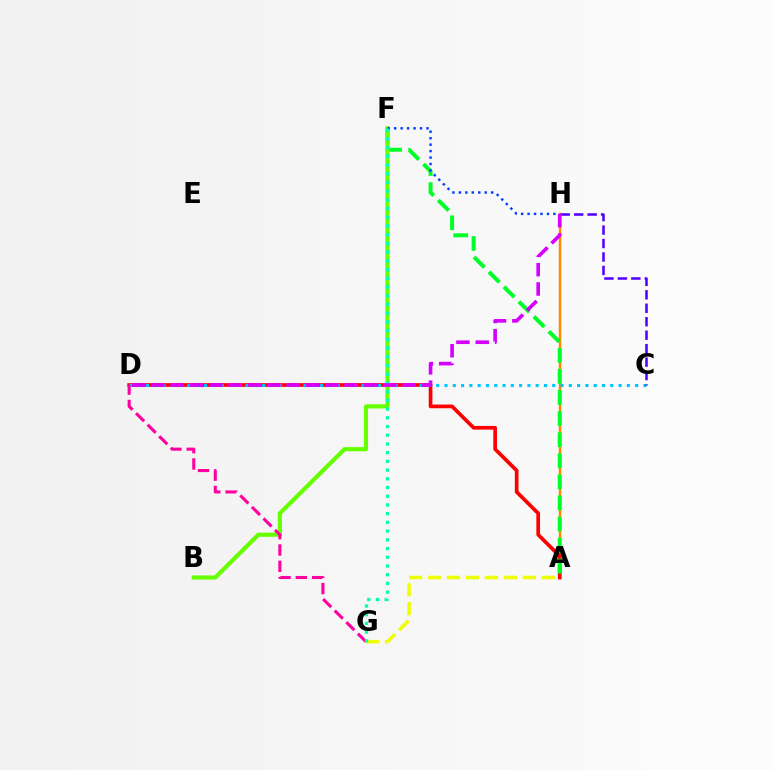{('A', 'H'): [{'color': '#ff8800', 'line_style': 'solid', 'thickness': 1.79}], ('A', 'D'): [{'color': '#ff0000', 'line_style': 'solid', 'thickness': 2.65}], ('A', 'F'): [{'color': '#00ff27', 'line_style': 'dashed', 'thickness': 2.87}], ('C', 'D'): [{'color': '#00c7ff', 'line_style': 'dotted', 'thickness': 2.25}], ('B', 'F'): [{'color': '#66ff00', 'line_style': 'solid', 'thickness': 2.99}], ('D', 'G'): [{'color': '#ff00a0', 'line_style': 'dashed', 'thickness': 2.22}], ('F', 'H'): [{'color': '#003fff', 'line_style': 'dotted', 'thickness': 1.76}], ('C', 'H'): [{'color': '#4f00ff', 'line_style': 'dashed', 'thickness': 1.83}], ('A', 'G'): [{'color': '#eeff00', 'line_style': 'dashed', 'thickness': 2.57}], ('F', 'G'): [{'color': '#00ffaf', 'line_style': 'dotted', 'thickness': 2.37}], ('D', 'H'): [{'color': '#d600ff', 'line_style': 'dashed', 'thickness': 2.63}]}